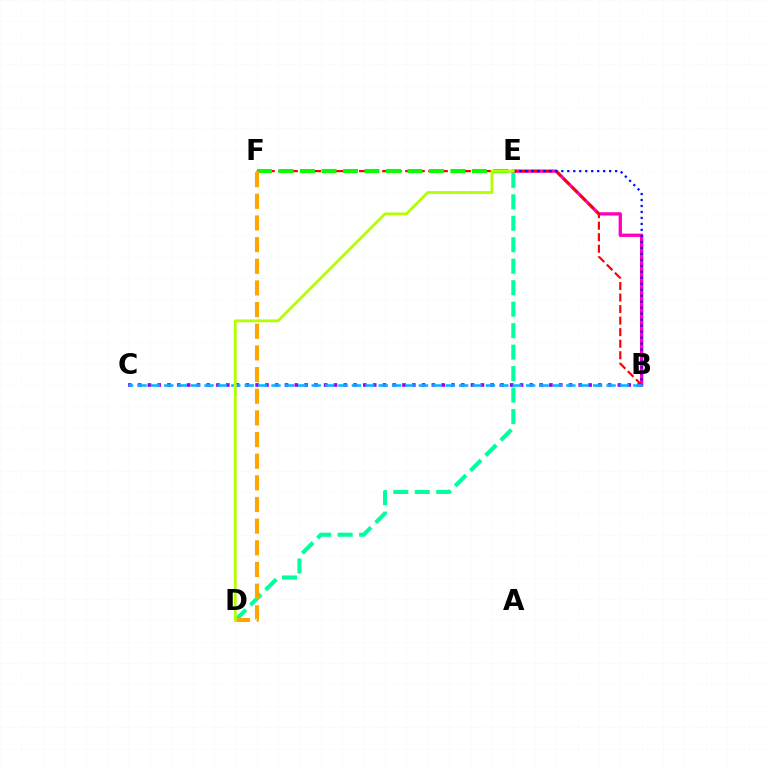{('B', 'E'): [{'color': '#ff00bd', 'line_style': 'solid', 'thickness': 2.4}, {'color': '#0010ff', 'line_style': 'dotted', 'thickness': 1.63}], ('B', 'F'): [{'color': '#ff0000', 'line_style': 'dashed', 'thickness': 1.57}], ('E', 'F'): [{'color': '#08ff00', 'line_style': 'dashed', 'thickness': 2.92}], ('D', 'E'): [{'color': '#00ff9d', 'line_style': 'dashed', 'thickness': 2.92}, {'color': '#b3ff00', 'line_style': 'solid', 'thickness': 2.03}], ('B', 'C'): [{'color': '#9b00ff', 'line_style': 'dotted', 'thickness': 2.66}, {'color': '#00b5ff', 'line_style': 'dashed', 'thickness': 1.82}], ('D', 'F'): [{'color': '#ffa500', 'line_style': 'dashed', 'thickness': 2.94}]}